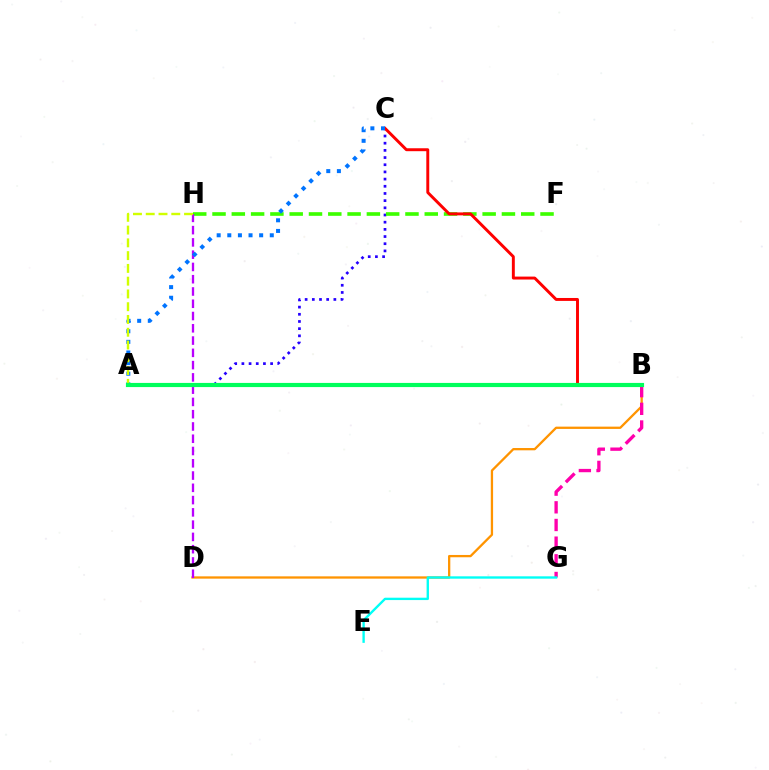{('B', 'D'): [{'color': '#ff9400', 'line_style': 'solid', 'thickness': 1.65}], ('A', 'C'): [{'color': '#2500ff', 'line_style': 'dotted', 'thickness': 1.95}, {'color': '#0074ff', 'line_style': 'dotted', 'thickness': 2.89}], ('F', 'H'): [{'color': '#3dff00', 'line_style': 'dashed', 'thickness': 2.62}], ('B', 'G'): [{'color': '#ff00ac', 'line_style': 'dashed', 'thickness': 2.4}], ('D', 'H'): [{'color': '#b900ff', 'line_style': 'dashed', 'thickness': 1.67}], ('B', 'C'): [{'color': '#ff0000', 'line_style': 'solid', 'thickness': 2.11}], ('E', 'G'): [{'color': '#00fff6', 'line_style': 'solid', 'thickness': 1.7}], ('A', 'H'): [{'color': '#d1ff00', 'line_style': 'dashed', 'thickness': 1.73}], ('A', 'B'): [{'color': '#00ff5c', 'line_style': 'solid', 'thickness': 2.99}]}